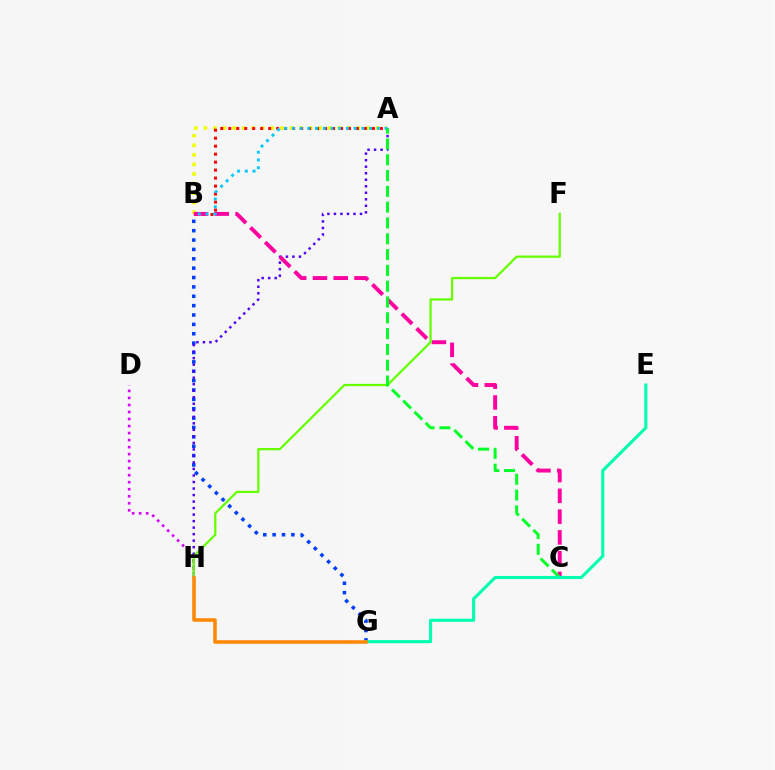{('D', 'H'): [{'color': '#d600ff', 'line_style': 'dotted', 'thickness': 1.91}], ('A', 'B'): [{'color': '#eeff00', 'line_style': 'dotted', 'thickness': 2.6}, {'color': '#ff0000', 'line_style': 'dotted', 'thickness': 2.17}, {'color': '#00c7ff', 'line_style': 'dotted', 'thickness': 2.1}], ('B', 'G'): [{'color': '#003fff', 'line_style': 'dotted', 'thickness': 2.55}], ('A', 'H'): [{'color': '#4f00ff', 'line_style': 'dotted', 'thickness': 1.77}], ('B', 'C'): [{'color': '#ff00a0', 'line_style': 'dashed', 'thickness': 2.82}], ('F', 'H'): [{'color': '#66ff00', 'line_style': 'solid', 'thickness': 1.62}], ('A', 'C'): [{'color': '#00ff27', 'line_style': 'dashed', 'thickness': 2.15}], ('E', 'G'): [{'color': '#00ffaf', 'line_style': 'solid', 'thickness': 2.24}], ('G', 'H'): [{'color': '#ff8800', 'line_style': 'solid', 'thickness': 2.55}]}